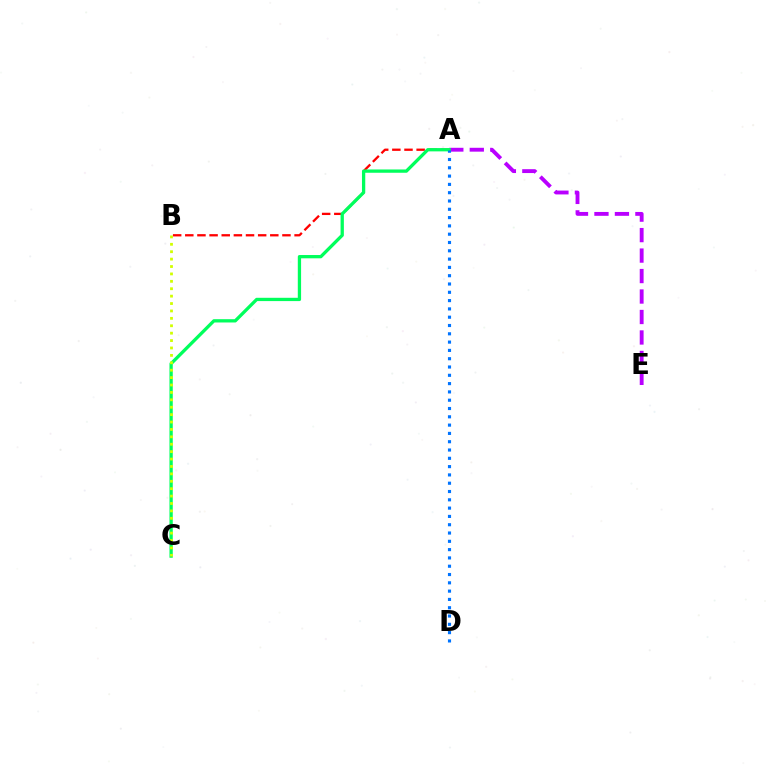{('A', 'B'): [{'color': '#ff0000', 'line_style': 'dashed', 'thickness': 1.65}], ('A', 'E'): [{'color': '#b900ff', 'line_style': 'dashed', 'thickness': 2.78}], ('A', 'C'): [{'color': '#00ff5c', 'line_style': 'solid', 'thickness': 2.37}], ('B', 'C'): [{'color': '#d1ff00', 'line_style': 'dotted', 'thickness': 2.01}], ('A', 'D'): [{'color': '#0074ff', 'line_style': 'dotted', 'thickness': 2.26}]}